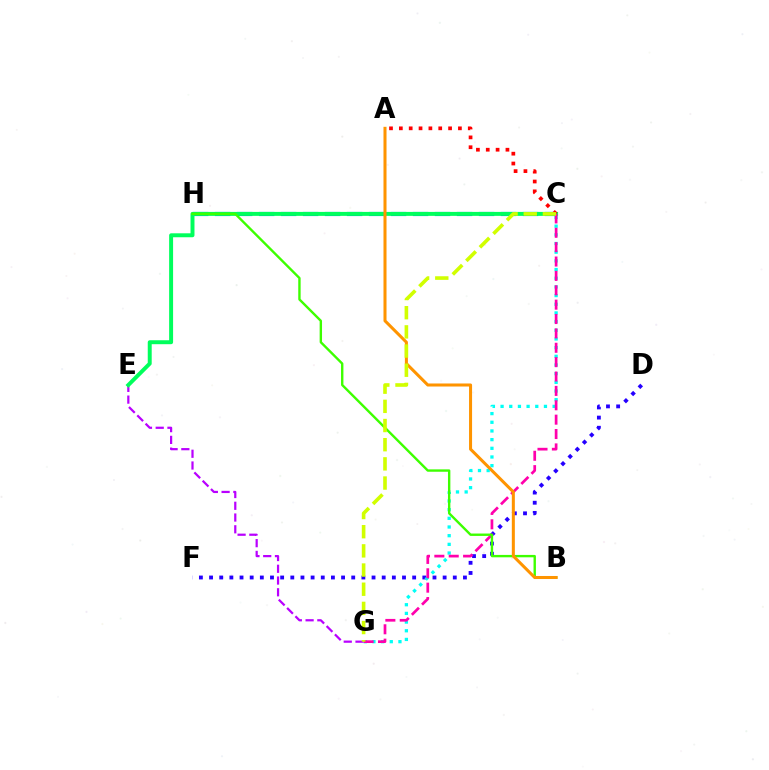{('C', 'H'): [{'color': '#0074ff', 'line_style': 'dashed', 'thickness': 2.99}], ('E', 'G'): [{'color': '#b900ff', 'line_style': 'dashed', 'thickness': 1.6}], ('D', 'F'): [{'color': '#2500ff', 'line_style': 'dotted', 'thickness': 2.76}], ('C', 'G'): [{'color': '#00fff6', 'line_style': 'dotted', 'thickness': 2.36}, {'color': '#ff00ac', 'line_style': 'dashed', 'thickness': 1.95}, {'color': '#d1ff00', 'line_style': 'dashed', 'thickness': 2.6}], ('C', 'E'): [{'color': '#00ff5c', 'line_style': 'solid', 'thickness': 2.85}], ('A', 'C'): [{'color': '#ff0000', 'line_style': 'dotted', 'thickness': 2.67}], ('B', 'H'): [{'color': '#3dff00', 'line_style': 'solid', 'thickness': 1.72}], ('A', 'B'): [{'color': '#ff9400', 'line_style': 'solid', 'thickness': 2.19}]}